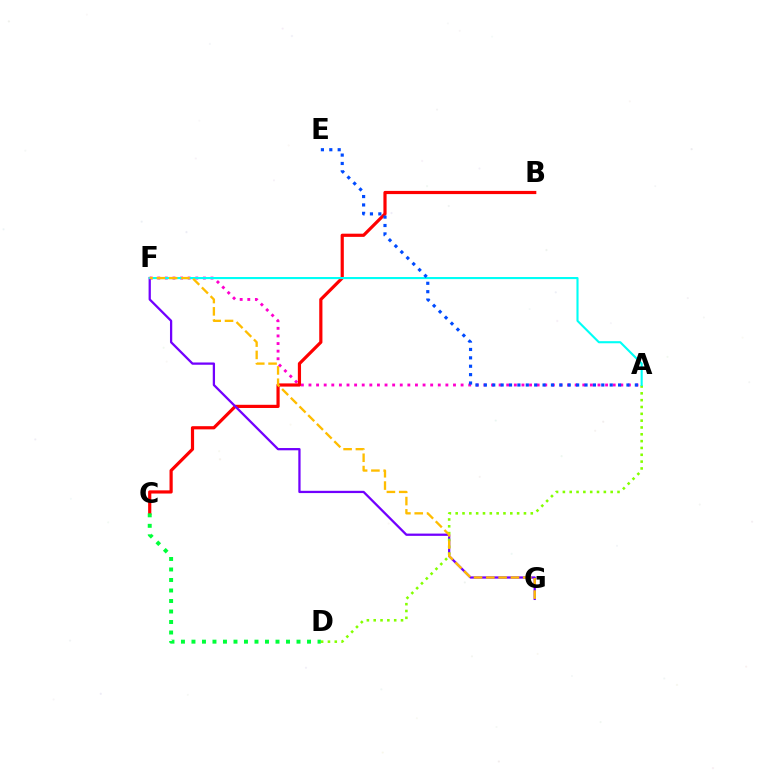{('A', 'F'): [{'color': '#ff00cf', 'line_style': 'dotted', 'thickness': 2.07}, {'color': '#00fff6', 'line_style': 'solid', 'thickness': 1.52}], ('B', 'C'): [{'color': '#ff0000', 'line_style': 'solid', 'thickness': 2.3}], ('F', 'G'): [{'color': '#7200ff', 'line_style': 'solid', 'thickness': 1.63}, {'color': '#ffbd00', 'line_style': 'dashed', 'thickness': 1.67}], ('A', 'D'): [{'color': '#84ff00', 'line_style': 'dotted', 'thickness': 1.85}], ('C', 'D'): [{'color': '#00ff39', 'line_style': 'dotted', 'thickness': 2.85}], ('A', 'E'): [{'color': '#004bff', 'line_style': 'dotted', 'thickness': 2.28}]}